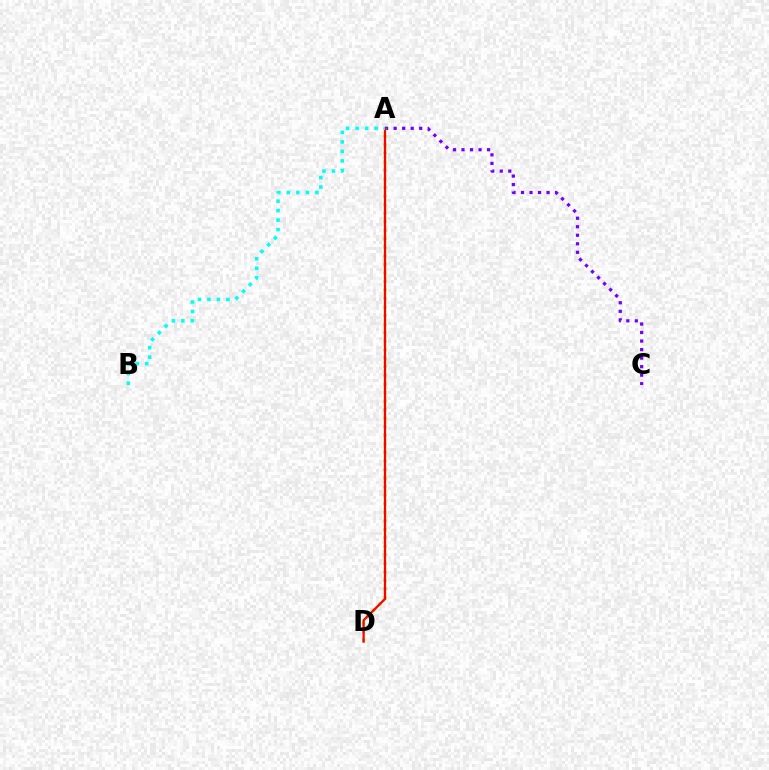{('A', 'C'): [{'color': '#7200ff', 'line_style': 'dotted', 'thickness': 2.32}], ('A', 'D'): [{'color': '#84ff00', 'line_style': 'dotted', 'thickness': 2.32}, {'color': '#ff0000', 'line_style': 'solid', 'thickness': 1.62}], ('A', 'B'): [{'color': '#00fff6', 'line_style': 'dotted', 'thickness': 2.58}]}